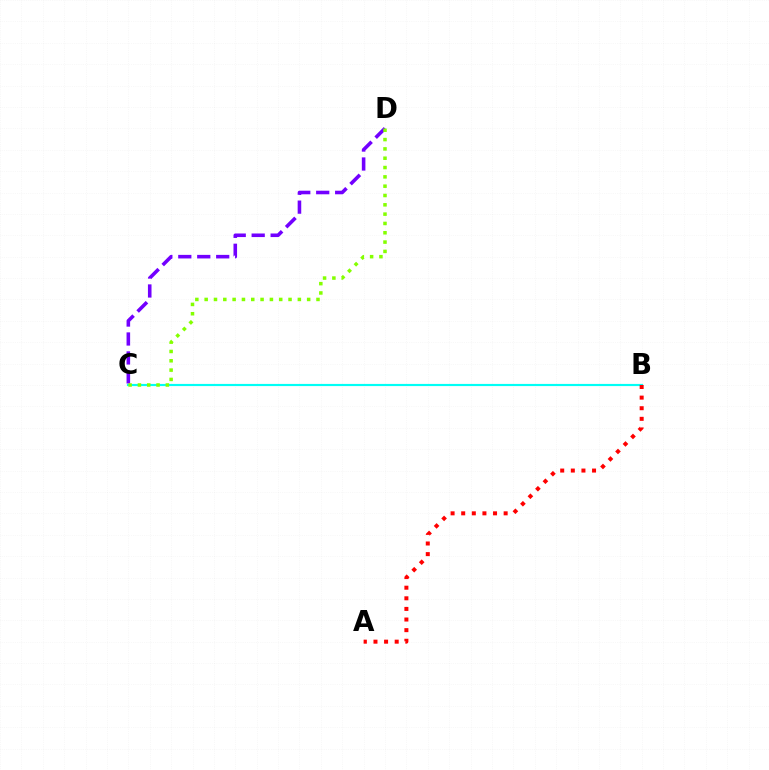{('B', 'C'): [{'color': '#00fff6', 'line_style': 'solid', 'thickness': 1.56}], ('A', 'B'): [{'color': '#ff0000', 'line_style': 'dotted', 'thickness': 2.88}], ('C', 'D'): [{'color': '#7200ff', 'line_style': 'dashed', 'thickness': 2.58}, {'color': '#84ff00', 'line_style': 'dotted', 'thickness': 2.53}]}